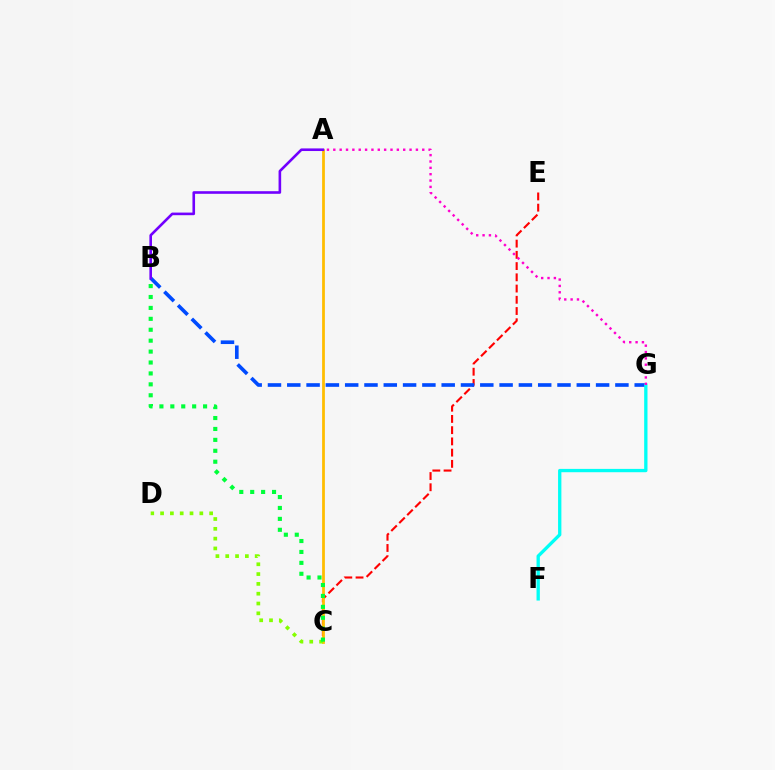{('C', 'E'): [{'color': '#ff0000', 'line_style': 'dashed', 'thickness': 1.53}], ('A', 'C'): [{'color': '#ffbd00', 'line_style': 'solid', 'thickness': 1.98}], ('C', 'D'): [{'color': '#84ff00', 'line_style': 'dotted', 'thickness': 2.67}], ('B', 'G'): [{'color': '#004bff', 'line_style': 'dashed', 'thickness': 2.62}], ('F', 'G'): [{'color': '#00fff6', 'line_style': 'solid', 'thickness': 2.39}], ('B', 'C'): [{'color': '#00ff39', 'line_style': 'dotted', 'thickness': 2.97}], ('A', 'G'): [{'color': '#ff00cf', 'line_style': 'dotted', 'thickness': 1.73}], ('A', 'B'): [{'color': '#7200ff', 'line_style': 'solid', 'thickness': 1.88}]}